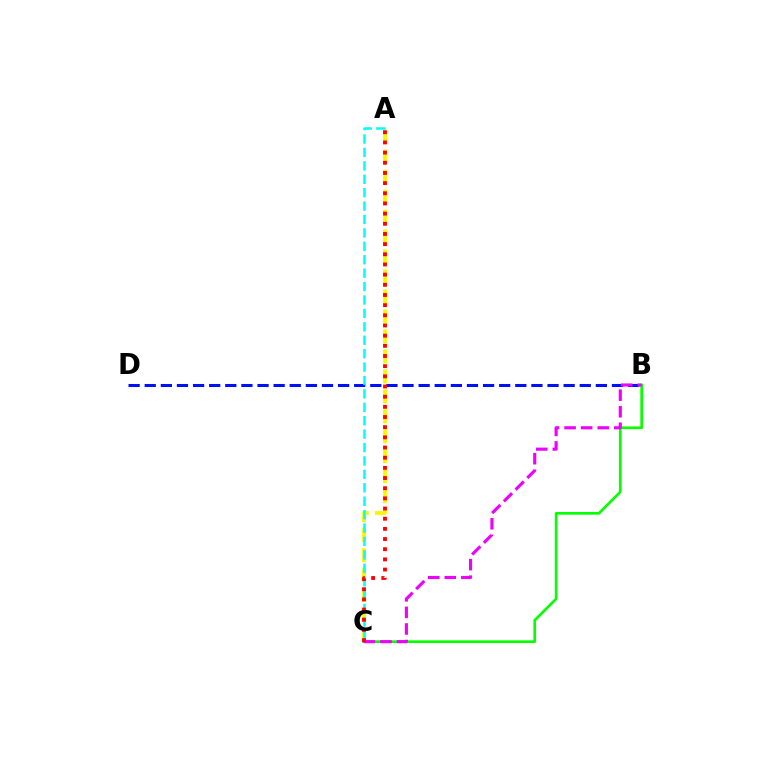{('B', 'C'): [{'color': '#08ff00', 'line_style': 'solid', 'thickness': 1.94}, {'color': '#ee00ff', 'line_style': 'dashed', 'thickness': 2.25}], ('B', 'D'): [{'color': '#0010ff', 'line_style': 'dashed', 'thickness': 2.19}], ('A', 'C'): [{'color': '#fcf500', 'line_style': 'dashed', 'thickness': 2.71}, {'color': '#00fff6', 'line_style': 'dashed', 'thickness': 1.82}, {'color': '#ff0000', 'line_style': 'dotted', 'thickness': 2.76}]}